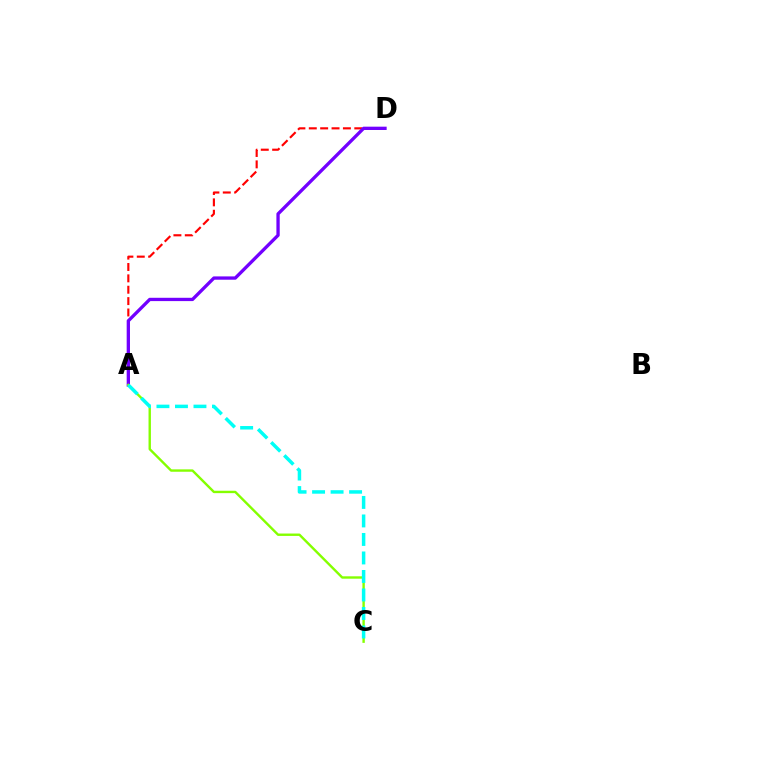{('A', 'D'): [{'color': '#ff0000', 'line_style': 'dashed', 'thickness': 1.55}, {'color': '#7200ff', 'line_style': 'solid', 'thickness': 2.38}], ('A', 'C'): [{'color': '#84ff00', 'line_style': 'solid', 'thickness': 1.72}, {'color': '#00fff6', 'line_style': 'dashed', 'thickness': 2.51}]}